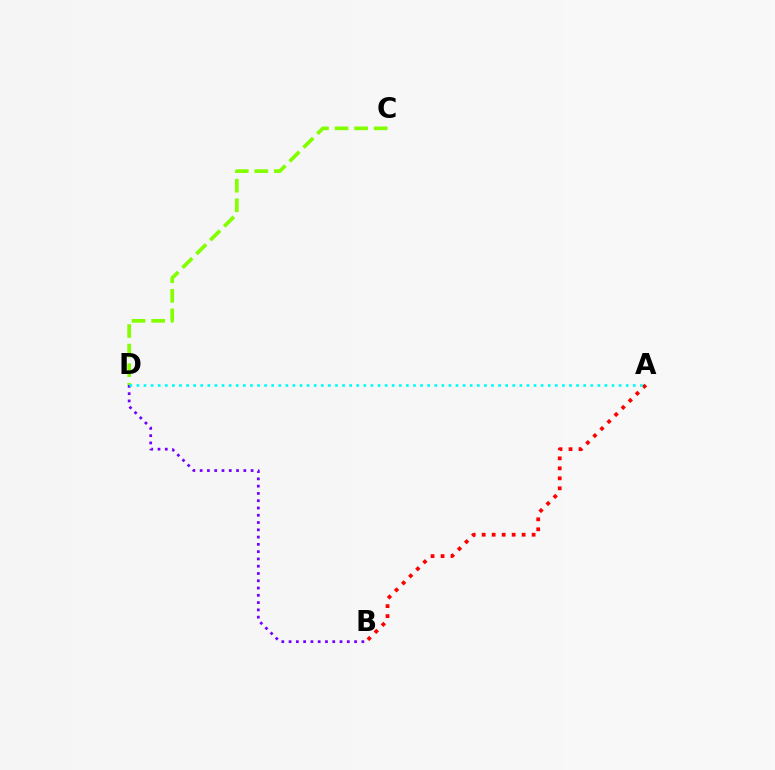{('B', 'D'): [{'color': '#7200ff', 'line_style': 'dotted', 'thickness': 1.98}], ('A', 'B'): [{'color': '#ff0000', 'line_style': 'dotted', 'thickness': 2.71}], ('C', 'D'): [{'color': '#84ff00', 'line_style': 'dashed', 'thickness': 2.66}], ('A', 'D'): [{'color': '#00fff6', 'line_style': 'dotted', 'thickness': 1.93}]}